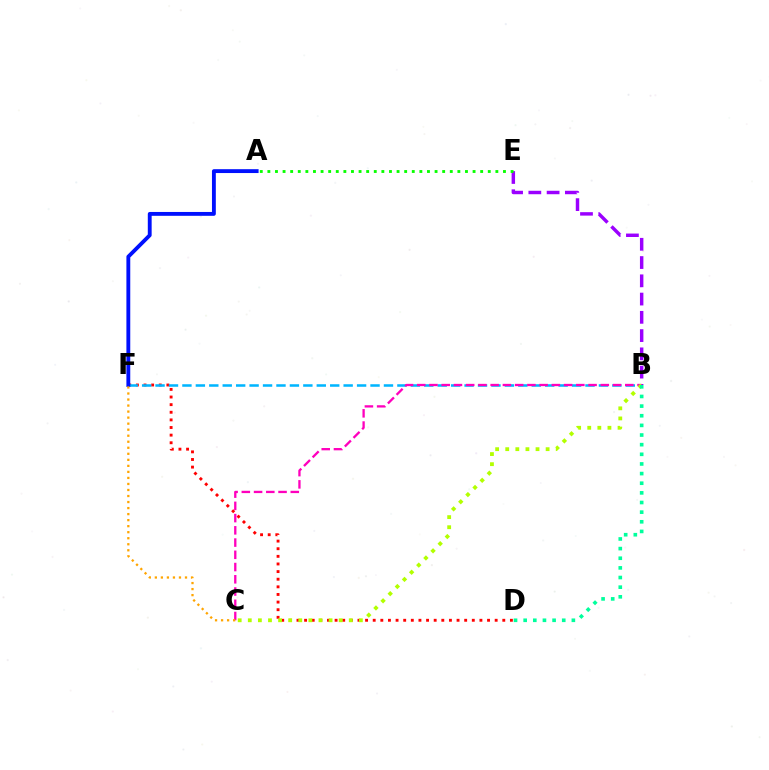{('D', 'F'): [{'color': '#ff0000', 'line_style': 'dotted', 'thickness': 2.07}], ('B', 'F'): [{'color': '#00b5ff', 'line_style': 'dashed', 'thickness': 1.83}], ('B', 'E'): [{'color': '#9b00ff', 'line_style': 'dashed', 'thickness': 2.48}], ('B', 'C'): [{'color': '#ff00bd', 'line_style': 'dashed', 'thickness': 1.66}, {'color': '#b3ff00', 'line_style': 'dotted', 'thickness': 2.74}], ('B', 'D'): [{'color': '#00ff9d', 'line_style': 'dotted', 'thickness': 2.62}], ('A', 'F'): [{'color': '#0010ff', 'line_style': 'solid', 'thickness': 2.77}], ('A', 'E'): [{'color': '#08ff00', 'line_style': 'dotted', 'thickness': 2.06}], ('C', 'F'): [{'color': '#ffa500', 'line_style': 'dotted', 'thickness': 1.64}]}